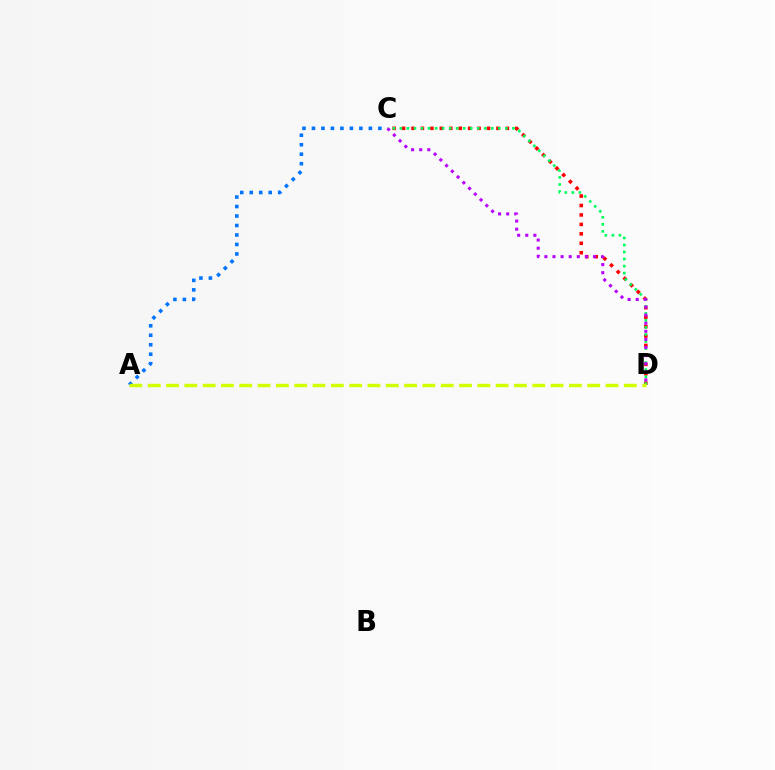{('C', 'D'): [{'color': '#ff0000', 'line_style': 'dotted', 'thickness': 2.57}, {'color': '#00ff5c', 'line_style': 'dotted', 'thickness': 1.91}, {'color': '#b900ff', 'line_style': 'dotted', 'thickness': 2.2}], ('A', 'C'): [{'color': '#0074ff', 'line_style': 'dotted', 'thickness': 2.58}], ('A', 'D'): [{'color': '#d1ff00', 'line_style': 'dashed', 'thickness': 2.49}]}